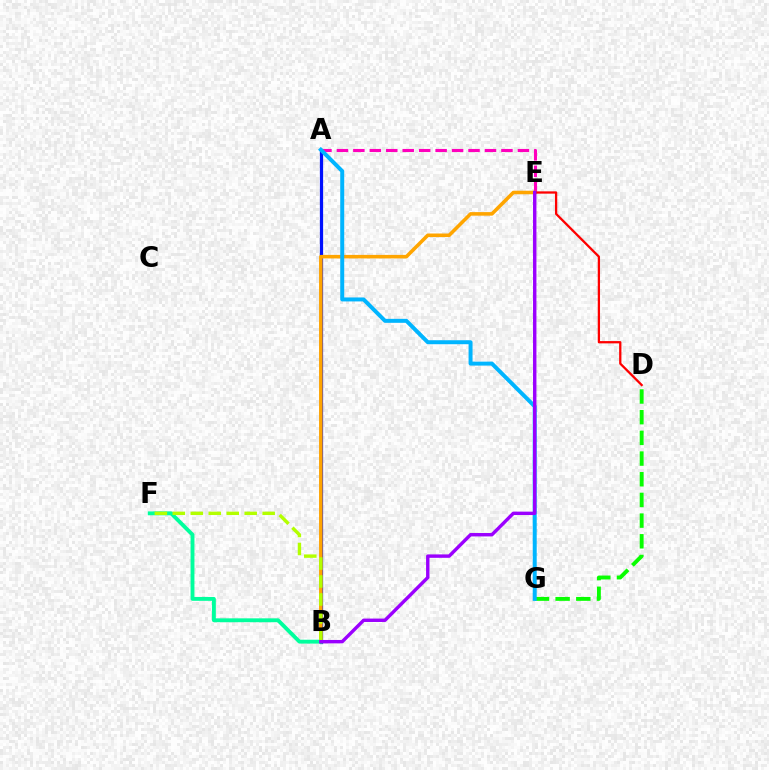{('A', 'B'): [{'color': '#0010ff', 'line_style': 'solid', 'thickness': 2.32}], ('A', 'E'): [{'color': '#ff00bd', 'line_style': 'dashed', 'thickness': 2.24}], ('B', 'E'): [{'color': '#ffa500', 'line_style': 'solid', 'thickness': 2.56}, {'color': '#9b00ff', 'line_style': 'solid', 'thickness': 2.45}], ('D', 'G'): [{'color': '#08ff00', 'line_style': 'dashed', 'thickness': 2.81}], ('B', 'F'): [{'color': '#00ff9d', 'line_style': 'solid', 'thickness': 2.79}, {'color': '#b3ff00', 'line_style': 'dashed', 'thickness': 2.44}], ('D', 'E'): [{'color': '#ff0000', 'line_style': 'solid', 'thickness': 1.64}], ('A', 'G'): [{'color': '#00b5ff', 'line_style': 'solid', 'thickness': 2.86}]}